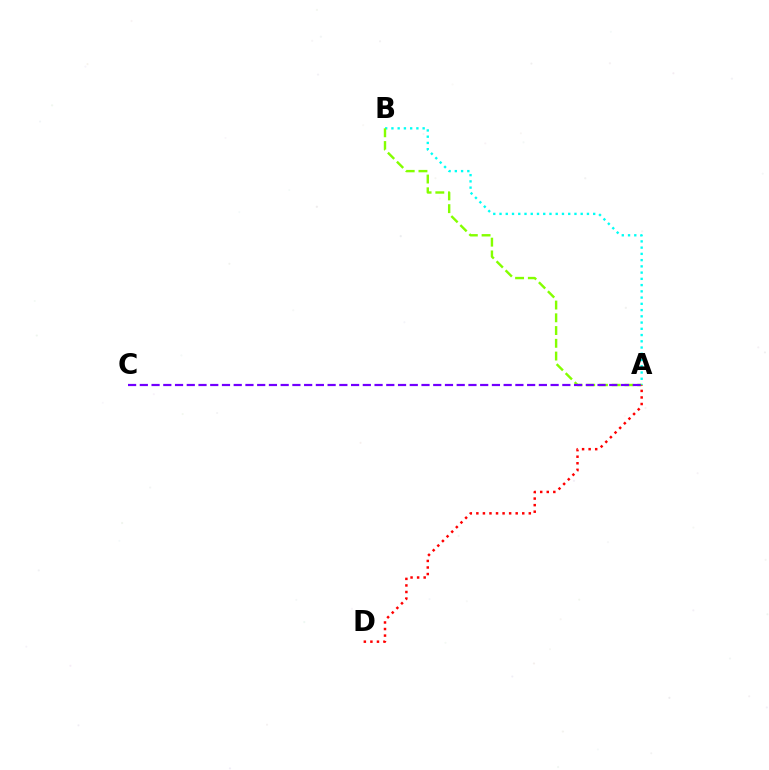{('A', 'B'): [{'color': '#00fff6', 'line_style': 'dotted', 'thickness': 1.7}, {'color': '#84ff00', 'line_style': 'dashed', 'thickness': 1.73}], ('A', 'D'): [{'color': '#ff0000', 'line_style': 'dotted', 'thickness': 1.78}], ('A', 'C'): [{'color': '#7200ff', 'line_style': 'dashed', 'thickness': 1.59}]}